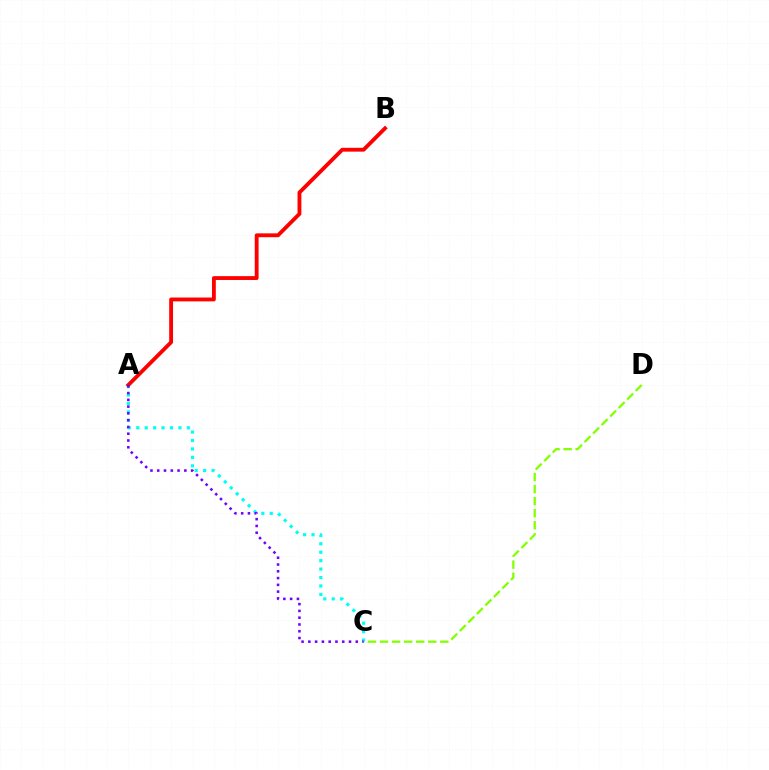{('A', 'C'): [{'color': '#00fff6', 'line_style': 'dotted', 'thickness': 2.29}, {'color': '#7200ff', 'line_style': 'dotted', 'thickness': 1.84}], ('A', 'B'): [{'color': '#ff0000', 'line_style': 'solid', 'thickness': 2.76}], ('C', 'D'): [{'color': '#84ff00', 'line_style': 'dashed', 'thickness': 1.64}]}